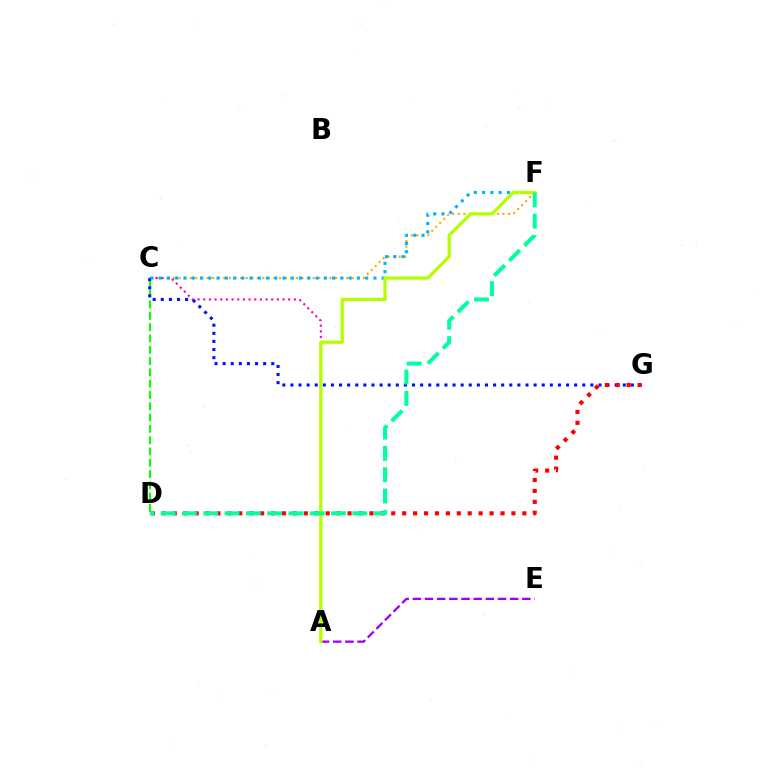{('A', 'E'): [{'color': '#9b00ff', 'line_style': 'dashed', 'thickness': 1.65}], ('C', 'D'): [{'color': '#08ff00', 'line_style': 'dashed', 'thickness': 1.54}], ('C', 'F'): [{'color': '#ffa500', 'line_style': 'dotted', 'thickness': 1.52}, {'color': '#00b5ff', 'line_style': 'dotted', 'thickness': 2.24}], ('A', 'C'): [{'color': '#ff00bd', 'line_style': 'dotted', 'thickness': 1.54}], ('C', 'G'): [{'color': '#0010ff', 'line_style': 'dotted', 'thickness': 2.2}], ('A', 'F'): [{'color': '#b3ff00', 'line_style': 'solid', 'thickness': 2.35}], ('D', 'G'): [{'color': '#ff0000', 'line_style': 'dotted', 'thickness': 2.97}], ('D', 'F'): [{'color': '#00ff9d', 'line_style': 'dashed', 'thickness': 2.89}]}